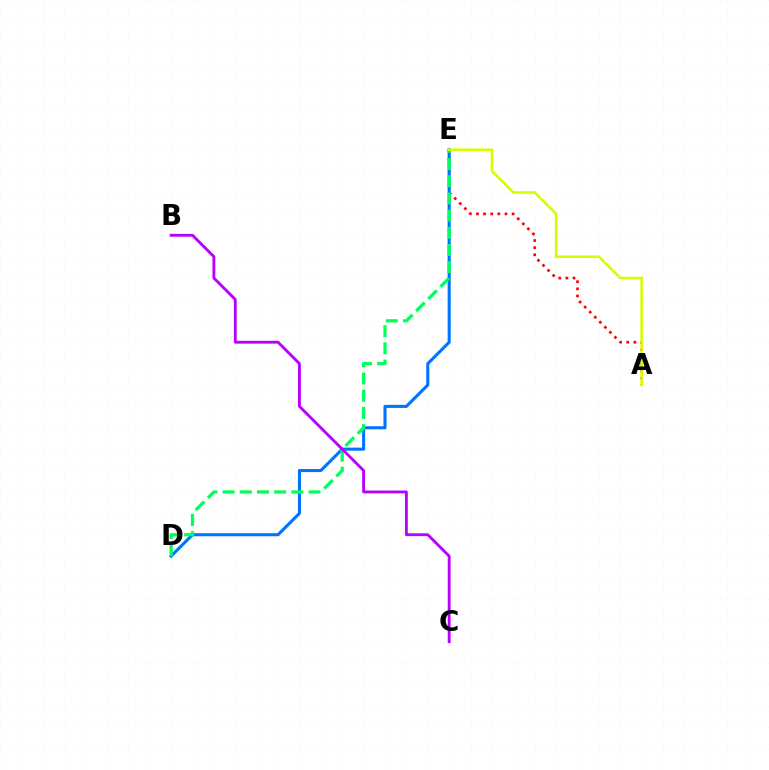{('A', 'E'): [{'color': '#ff0000', 'line_style': 'dotted', 'thickness': 1.94}, {'color': '#d1ff00', 'line_style': 'solid', 'thickness': 1.84}], ('D', 'E'): [{'color': '#0074ff', 'line_style': 'solid', 'thickness': 2.21}, {'color': '#00ff5c', 'line_style': 'dashed', 'thickness': 2.33}], ('B', 'C'): [{'color': '#b900ff', 'line_style': 'solid', 'thickness': 2.05}]}